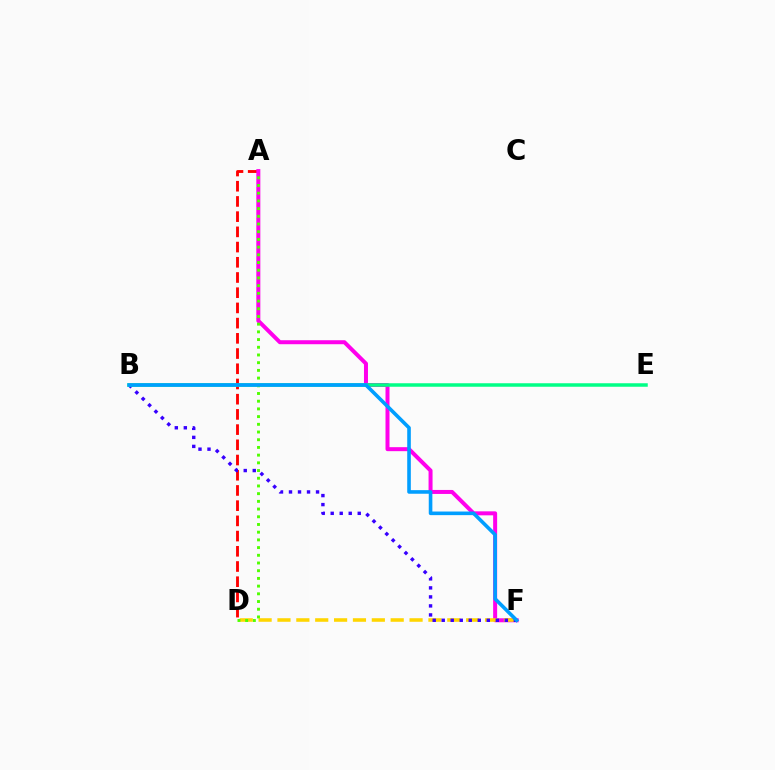{('A', 'D'): [{'color': '#ff0000', 'line_style': 'dashed', 'thickness': 2.07}, {'color': '#4fff00', 'line_style': 'dotted', 'thickness': 2.09}], ('A', 'F'): [{'color': '#ff00ed', 'line_style': 'solid', 'thickness': 2.87}], ('D', 'F'): [{'color': '#ffd500', 'line_style': 'dashed', 'thickness': 2.56}], ('B', 'F'): [{'color': '#3700ff', 'line_style': 'dotted', 'thickness': 2.45}, {'color': '#009eff', 'line_style': 'solid', 'thickness': 2.6}], ('B', 'E'): [{'color': '#00ff86', 'line_style': 'solid', 'thickness': 2.52}]}